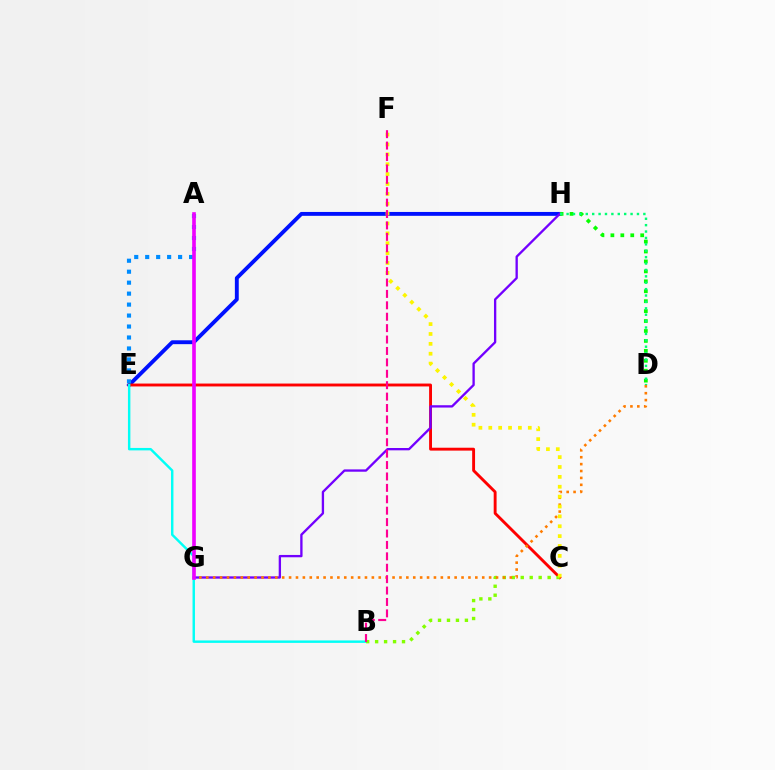{('E', 'H'): [{'color': '#0010ff', 'line_style': 'solid', 'thickness': 2.79}], ('C', 'E'): [{'color': '#ff0000', 'line_style': 'solid', 'thickness': 2.08}], ('D', 'H'): [{'color': '#08ff00', 'line_style': 'dotted', 'thickness': 2.7}, {'color': '#00ff74', 'line_style': 'dotted', 'thickness': 1.74}], ('G', 'H'): [{'color': '#7200ff', 'line_style': 'solid', 'thickness': 1.67}], ('B', 'E'): [{'color': '#00fff6', 'line_style': 'solid', 'thickness': 1.75}], ('B', 'C'): [{'color': '#84ff00', 'line_style': 'dotted', 'thickness': 2.44}], ('D', 'G'): [{'color': '#ff7c00', 'line_style': 'dotted', 'thickness': 1.87}], ('A', 'E'): [{'color': '#008cff', 'line_style': 'dotted', 'thickness': 2.98}], ('C', 'F'): [{'color': '#fcf500', 'line_style': 'dotted', 'thickness': 2.68}], ('B', 'F'): [{'color': '#ff0094', 'line_style': 'dashed', 'thickness': 1.55}], ('A', 'G'): [{'color': '#ee00ff', 'line_style': 'solid', 'thickness': 2.61}]}